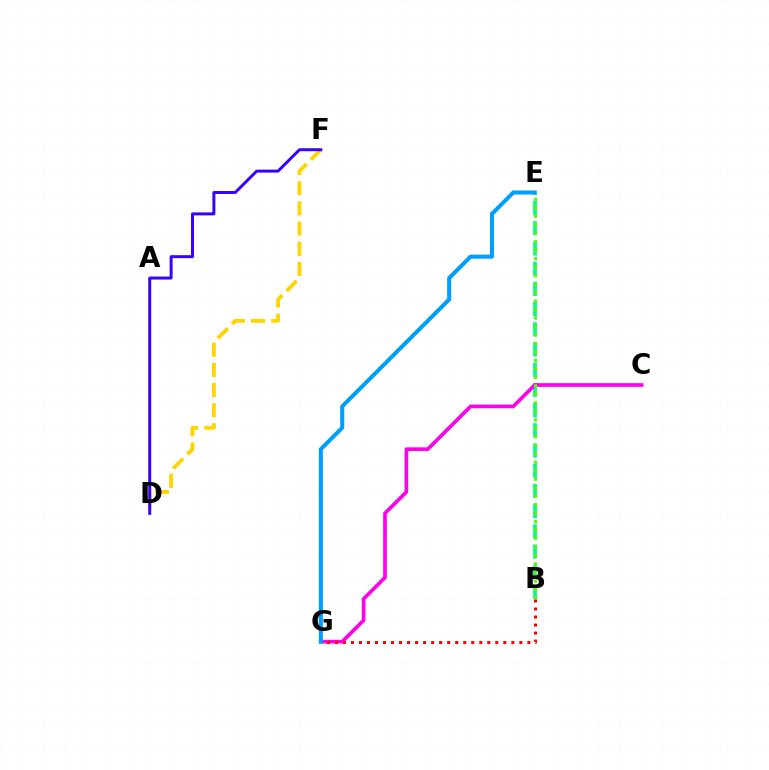{('B', 'E'): [{'color': '#00ff86', 'line_style': 'dashed', 'thickness': 2.74}, {'color': '#4fff00', 'line_style': 'dotted', 'thickness': 2.3}], ('D', 'F'): [{'color': '#ffd500', 'line_style': 'dashed', 'thickness': 2.74}, {'color': '#3700ff', 'line_style': 'solid', 'thickness': 2.14}], ('C', 'G'): [{'color': '#ff00ed', 'line_style': 'solid', 'thickness': 2.64}], ('B', 'G'): [{'color': '#ff0000', 'line_style': 'dotted', 'thickness': 2.18}], ('E', 'G'): [{'color': '#009eff', 'line_style': 'solid', 'thickness': 2.92}]}